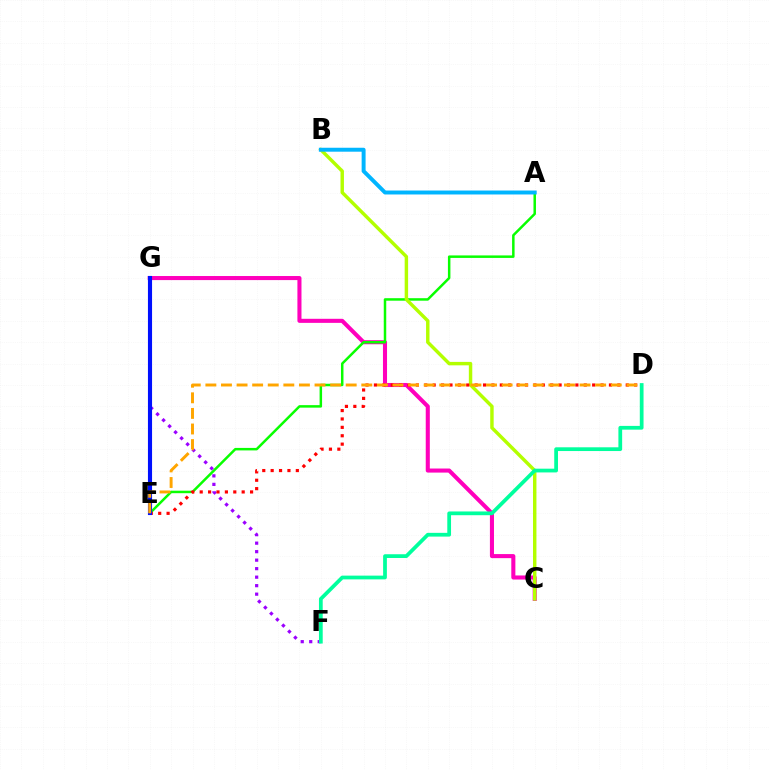{('C', 'G'): [{'color': '#ff00bd', 'line_style': 'solid', 'thickness': 2.93}], ('A', 'E'): [{'color': '#08ff00', 'line_style': 'solid', 'thickness': 1.8}], ('F', 'G'): [{'color': '#9b00ff', 'line_style': 'dotted', 'thickness': 2.31}], ('B', 'C'): [{'color': '#b3ff00', 'line_style': 'solid', 'thickness': 2.48}], ('D', 'E'): [{'color': '#ff0000', 'line_style': 'dotted', 'thickness': 2.28}, {'color': '#ffa500', 'line_style': 'dashed', 'thickness': 2.12}], ('E', 'G'): [{'color': '#0010ff', 'line_style': 'solid', 'thickness': 2.96}], ('D', 'F'): [{'color': '#00ff9d', 'line_style': 'solid', 'thickness': 2.7}], ('A', 'B'): [{'color': '#00b5ff', 'line_style': 'solid', 'thickness': 2.84}]}